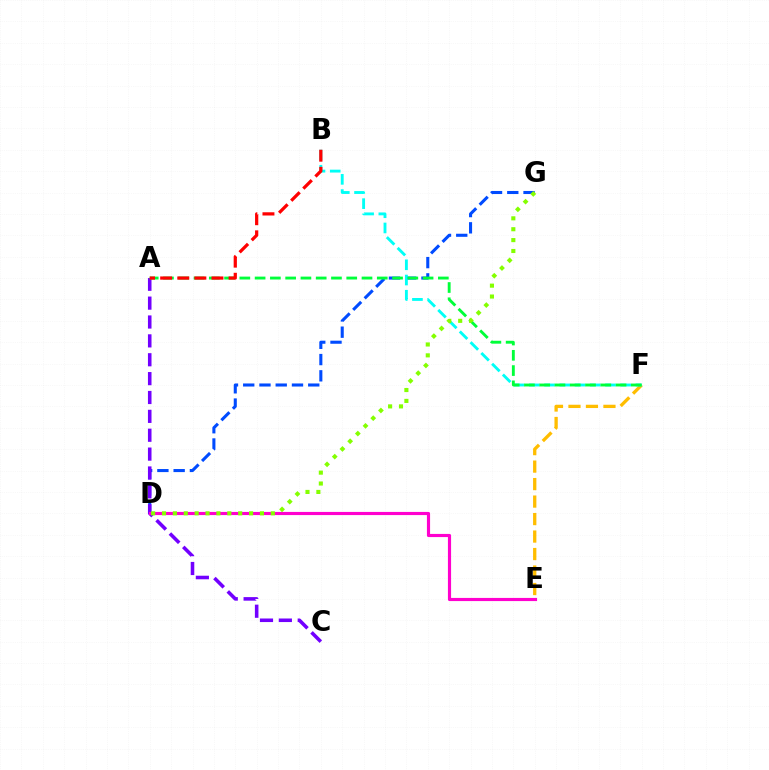{('D', 'G'): [{'color': '#004bff', 'line_style': 'dashed', 'thickness': 2.21}, {'color': '#84ff00', 'line_style': 'dotted', 'thickness': 2.96}], ('A', 'C'): [{'color': '#7200ff', 'line_style': 'dashed', 'thickness': 2.56}], ('E', 'F'): [{'color': '#ffbd00', 'line_style': 'dashed', 'thickness': 2.38}], ('B', 'F'): [{'color': '#00fff6', 'line_style': 'dashed', 'thickness': 2.07}], ('A', 'F'): [{'color': '#00ff39', 'line_style': 'dashed', 'thickness': 2.07}], ('D', 'E'): [{'color': '#ff00cf', 'line_style': 'solid', 'thickness': 2.27}], ('A', 'B'): [{'color': '#ff0000', 'line_style': 'dashed', 'thickness': 2.32}]}